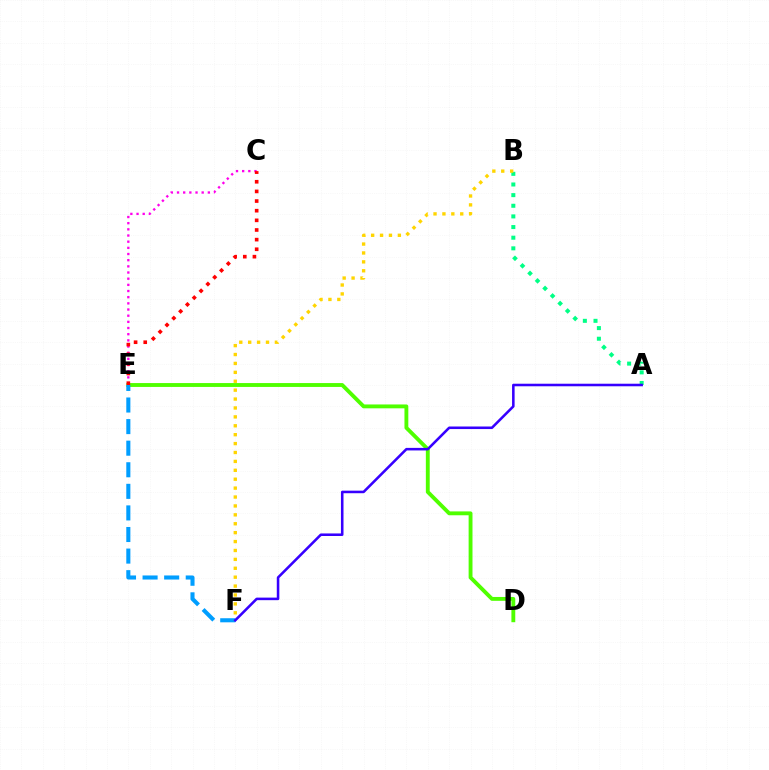{('C', 'E'): [{'color': '#ff00ed', 'line_style': 'dotted', 'thickness': 1.68}, {'color': '#ff0000', 'line_style': 'dotted', 'thickness': 2.62}], ('D', 'E'): [{'color': '#4fff00', 'line_style': 'solid', 'thickness': 2.78}], ('A', 'B'): [{'color': '#00ff86', 'line_style': 'dotted', 'thickness': 2.89}], ('E', 'F'): [{'color': '#009eff', 'line_style': 'dashed', 'thickness': 2.93}], ('B', 'F'): [{'color': '#ffd500', 'line_style': 'dotted', 'thickness': 2.42}], ('A', 'F'): [{'color': '#3700ff', 'line_style': 'solid', 'thickness': 1.84}]}